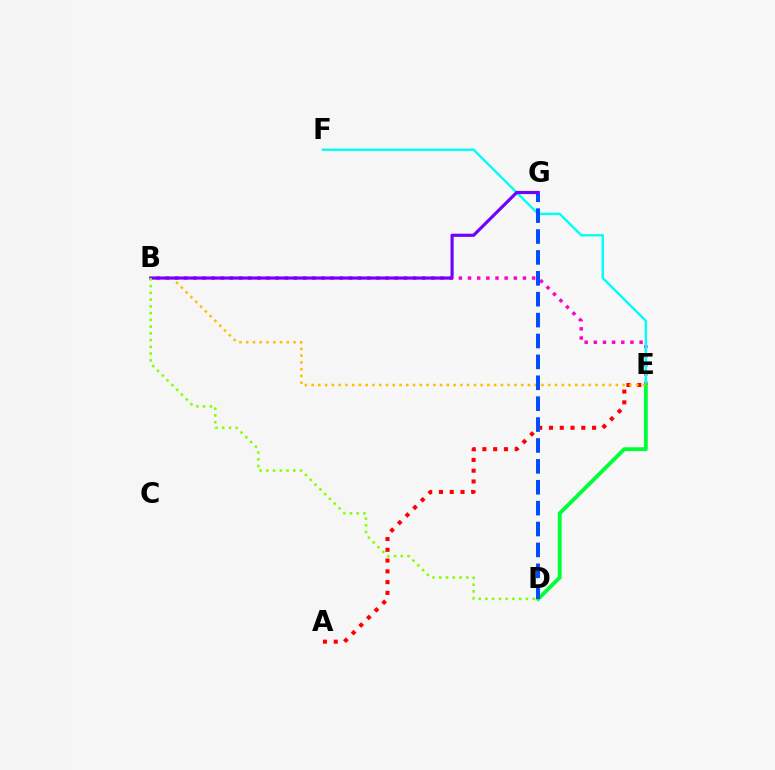{('A', 'E'): [{'color': '#ff0000', 'line_style': 'dotted', 'thickness': 2.93}], ('B', 'E'): [{'color': '#ff00cf', 'line_style': 'dotted', 'thickness': 2.49}, {'color': '#ffbd00', 'line_style': 'dotted', 'thickness': 1.84}], ('E', 'F'): [{'color': '#00fff6', 'line_style': 'solid', 'thickness': 1.72}], ('D', 'E'): [{'color': '#00ff39', 'line_style': 'solid', 'thickness': 2.8}], ('D', 'G'): [{'color': '#004bff', 'line_style': 'dashed', 'thickness': 2.84}], ('B', 'G'): [{'color': '#7200ff', 'line_style': 'solid', 'thickness': 2.28}], ('B', 'D'): [{'color': '#84ff00', 'line_style': 'dotted', 'thickness': 1.83}]}